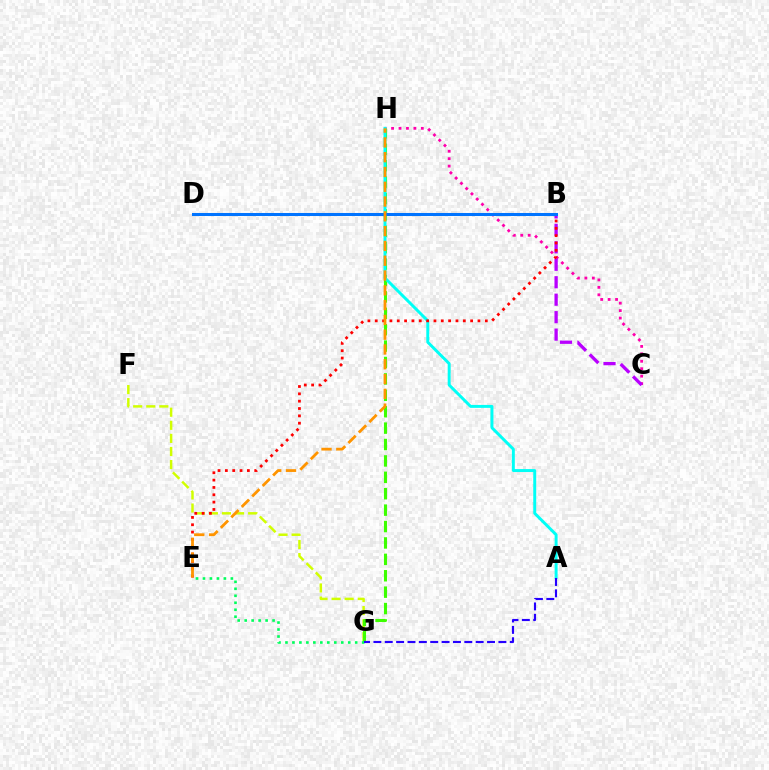{('C', 'H'): [{'color': '#ff00ac', 'line_style': 'dotted', 'thickness': 2.02}], ('F', 'G'): [{'color': '#d1ff00', 'line_style': 'dashed', 'thickness': 1.78}], ('G', 'H'): [{'color': '#3dff00', 'line_style': 'dashed', 'thickness': 2.23}], ('A', 'H'): [{'color': '#00fff6', 'line_style': 'solid', 'thickness': 2.13}], ('B', 'C'): [{'color': '#b900ff', 'line_style': 'dashed', 'thickness': 2.37}], ('B', 'E'): [{'color': '#ff0000', 'line_style': 'dotted', 'thickness': 1.99}], ('E', 'G'): [{'color': '#00ff5c', 'line_style': 'dotted', 'thickness': 1.9}], ('B', 'D'): [{'color': '#0074ff', 'line_style': 'solid', 'thickness': 2.19}], ('E', 'H'): [{'color': '#ff9400', 'line_style': 'dashed', 'thickness': 2.01}], ('A', 'G'): [{'color': '#2500ff', 'line_style': 'dashed', 'thickness': 1.54}]}